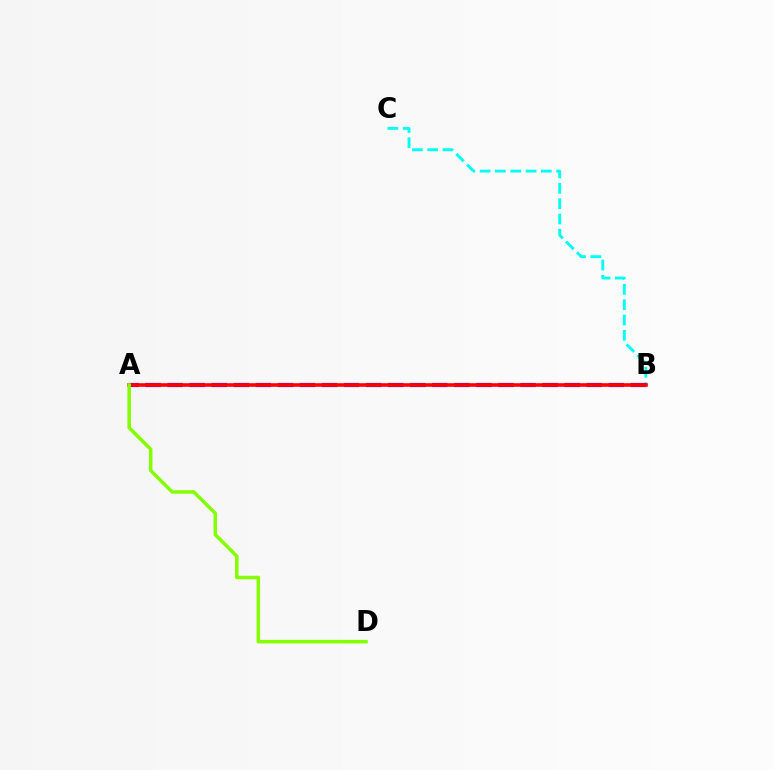{('B', 'C'): [{'color': '#00fff6', 'line_style': 'dashed', 'thickness': 2.08}], ('A', 'B'): [{'color': '#7200ff', 'line_style': 'dashed', 'thickness': 3.0}, {'color': '#ff0000', 'line_style': 'solid', 'thickness': 2.59}], ('A', 'D'): [{'color': '#84ff00', 'line_style': 'solid', 'thickness': 2.52}]}